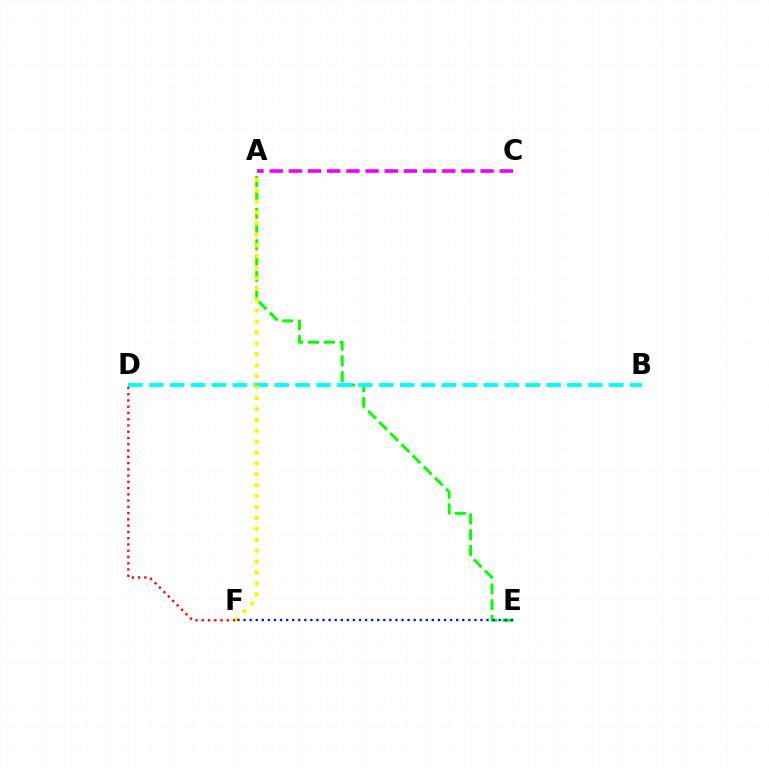{('A', 'E'): [{'color': '#08ff00', 'line_style': 'dashed', 'thickness': 2.14}], ('A', 'C'): [{'color': '#ee00ff', 'line_style': 'dashed', 'thickness': 2.6}], ('B', 'D'): [{'color': '#00fff6', 'line_style': 'dashed', 'thickness': 2.84}], ('A', 'F'): [{'color': '#fcf500', 'line_style': 'dotted', 'thickness': 2.96}], ('D', 'F'): [{'color': '#ff0000', 'line_style': 'dotted', 'thickness': 1.7}], ('E', 'F'): [{'color': '#0010ff', 'line_style': 'dotted', 'thickness': 1.65}]}